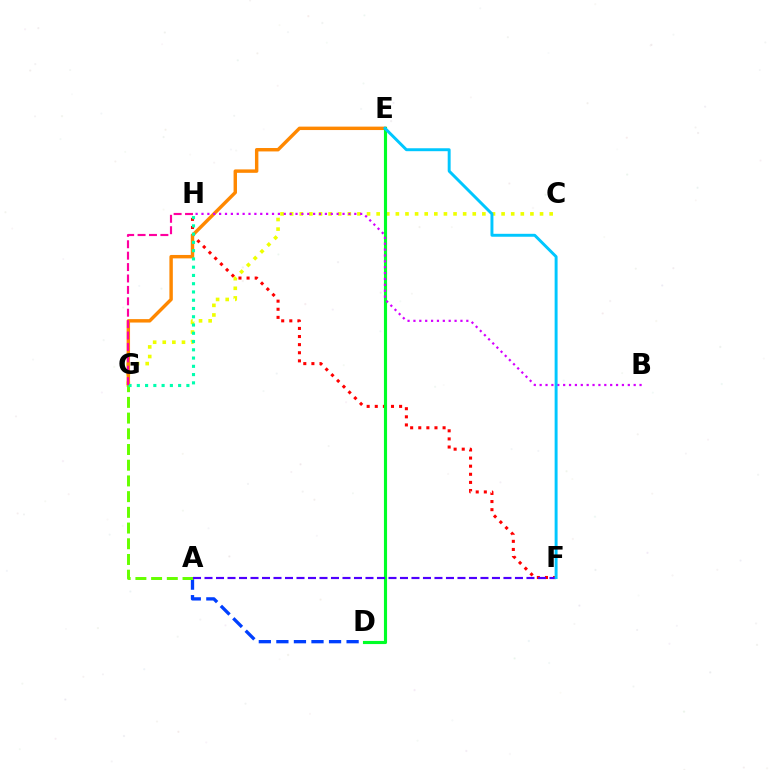{('A', 'D'): [{'color': '#003fff', 'line_style': 'dashed', 'thickness': 2.38}], ('F', 'H'): [{'color': '#ff0000', 'line_style': 'dotted', 'thickness': 2.2}], ('C', 'G'): [{'color': '#eeff00', 'line_style': 'dotted', 'thickness': 2.61}], ('E', 'G'): [{'color': '#ff8800', 'line_style': 'solid', 'thickness': 2.46}], ('A', 'G'): [{'color': '#66ff00', 'line_style': 'dashed', 'thickness': 2.13}], ('G', 'H'): [{'color': '#00ffaf', 'line_style': 'dotted', 'thickness': 2.24}, {'color': '#ff00a0', 'line_style': 'dashed', 'thickness': 1.55}], ('D', 'E'): [{'color': '#00ff27', 'line_style': 'solid', 'thickness': 2.25}], ('A', 'F'): [{'color': '#4f00ff', 'line_style': 'dashed', 'thickness': 1.56}], ('B', 'H'): [{'color': '#d600ff', 'line_style': 'dotted', 'thickness': 1.6}], ('E', 'F'): [{'color': '#00c7ff', 'line_style': 'solid', 'thickness': 2.12}]}